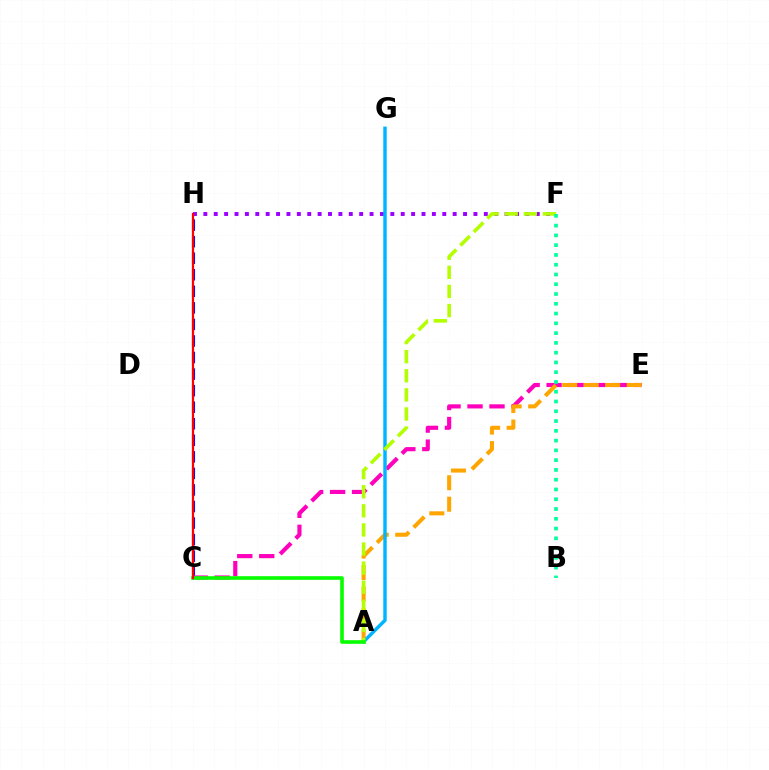{('F', 'H'): [{'color': '#9b00ff', 'line_style': 'dotted', 'thickness': 2.82}], ('C', 'H'): [{'color': '#0010ff', 'line_style': 'dashed', 'thickness': 2.25}, {'color': '#ff0000', 'line_style': 'solid', 'thickness': 1.6}], ('C', 'E'): [{'color': '#ff00bd', 'line_style': 'dashed', 'thickness': 2.99}], ('A', 'E'): [{'color': '#ffa500', 'line_style': 'dashed', 'thickness': 2.92}], ('A', 'G'): [{'color': '#00b5ff', 'line_style': 'solid', 'thickness': 2.49}], ('A', 'F'): [{'color': '#b3ff00', 'line_style': 'dashed', 'thickness': 2.59}], ('B', 'F'): [{'color': '#00ff9d', 'line_style': 'dotted', 'thickness': 2.66}], ('A', 'C'): [{'color': '#08ff00', 'line_style': 'solid', 'thickness': 2.62}]}